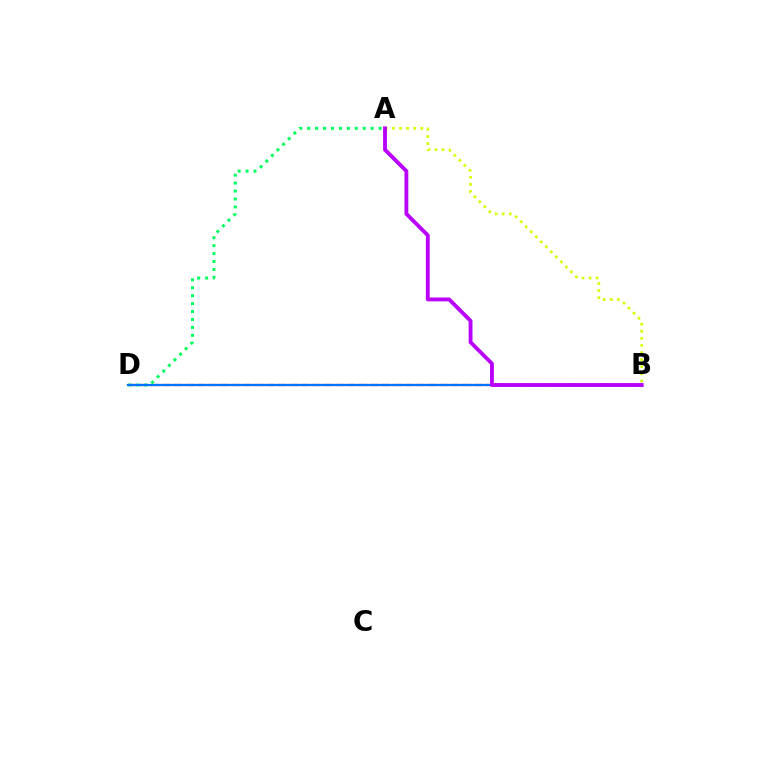{('A', 'B'): [{'color': '#d1ff00', 'line_style': 'dotted', 'thickness': 1.93}, {'color': '#b900ff', 'line_style': 'solid', 'thickness': 2.76}], ('B', 'D'): [{'color': '#ff0000', 'line_style': 'dashed', 'thickness': 1.57}, {'color': '#0074ff', 'line_style': 'solid', 'thickness': 1.63}], ('A', 'D'): [{'color': '#00ff5c', 'line_style': 'dotted', 'thickness': 2.16}]}